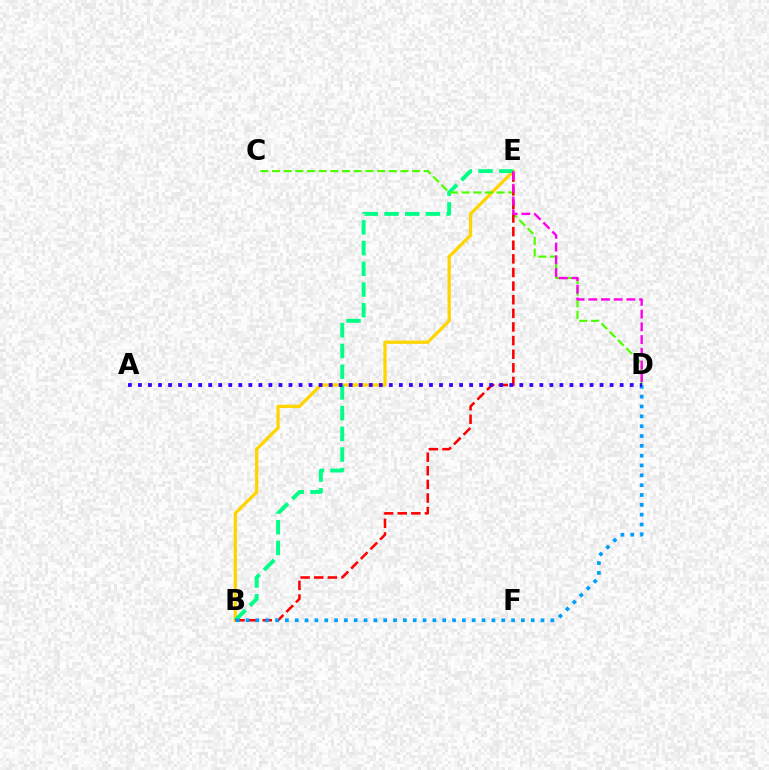{('B', 'E'): [{'color': '#ffd500', 'line_style': 'solid', 'thickness': 2.35}, {'color': '#00ff86', 'line_style': 'dashed', 'thickness': 2.81}, {'color': '#ff0000', 'line_style': 'dashed', 'thickness': 1.85}], ('C', 'D'): [{'color': '#4fff00', 'line_style': 'dashed', 'thickness': 1.59}], ('B', 'D'): [{'color': '#009eff', 'line_style': 'dotted', 'thickness': 2.67}], ('D', 'E'): [{'color': '#ff00ed', 'line_style': 'dashed', 'thickness': 1.73}], ('A', 'D'): [{'color': '#3700ff', 'line_style': 'dotted', 'thickness': 2.73}]}